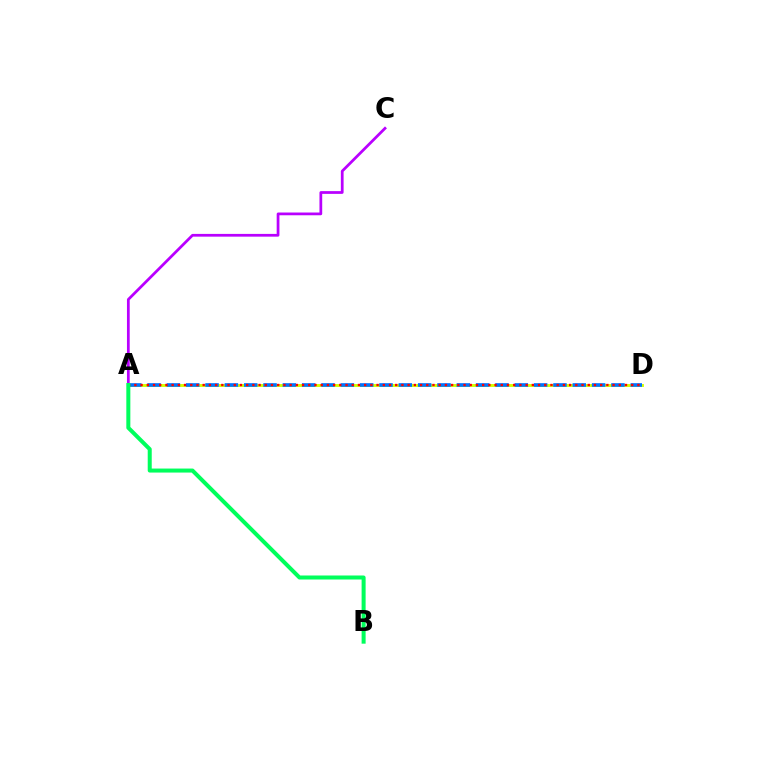{('A', 'D'): [{'color': '#d1ff00', 'line_style': 'solid', 'thickness': 2.09}, {'color': '#0074ff', 'line_style': 'dashed', 'thickness': 2.63}, {'color': '#ff0000', 'line_style': 'dotted', 'thickness': 1.69}], ('A', 'C'): [{'color': '#b900ff', 'line_style': 'solid', 'thickness': 1.98}], ('A', 'B'): [{'color': '#00ff5c', 'line_style': 'solid', 'thickness': 2.89}]}